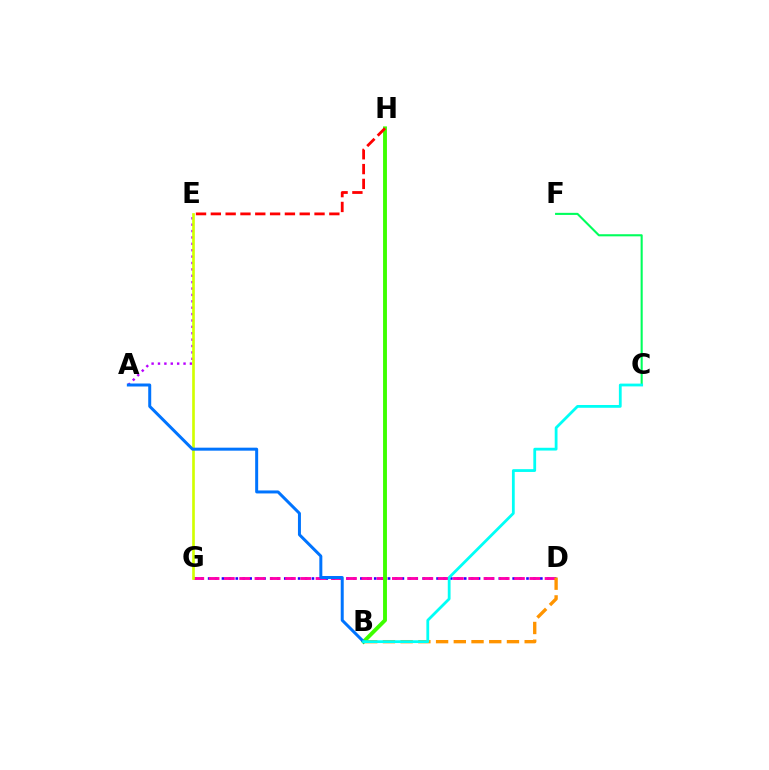{('D', 'G'): [{'color': '#2500ff', 'line_style': 'dotted', 'thickness': 1.88}, {'color': '#ff00ac', 'line_style': 'dashed', 'thickness': 2.07}], ('A', 'E'): [{'color': '#b900ff', 'line_style': 'dotted', 'thickness': 1.74}], ('B', 'D'): [{'color': '#ff9400', 'line_style': 'dashed', 'thickness': 2.41}], ('B', 'H'): [{'color': '#3dff00', 'line_style': 'solid', 'thickness': 2.79}], ('E', 'G'): [{'color': '#d1ff00', 'line_style': 'solid', 'thickness': 1.92}], ('A', 'B'): [{'color': '#0074ff', 'line_style': 'solid', 'thickness': 2.15}], ('C', 'F'): [{'color': '#00ff5c', 'line_style': 'solid', 'thickness': 1.51}], ('B', 'C'): [{'color': '#00fff6', 'line_style': 'solid', 'thickness': 2.01}], ('E', 'H'): [{'color': '#ff0000', 'line_style': 'dashed', 'thickness': 2.01}]}